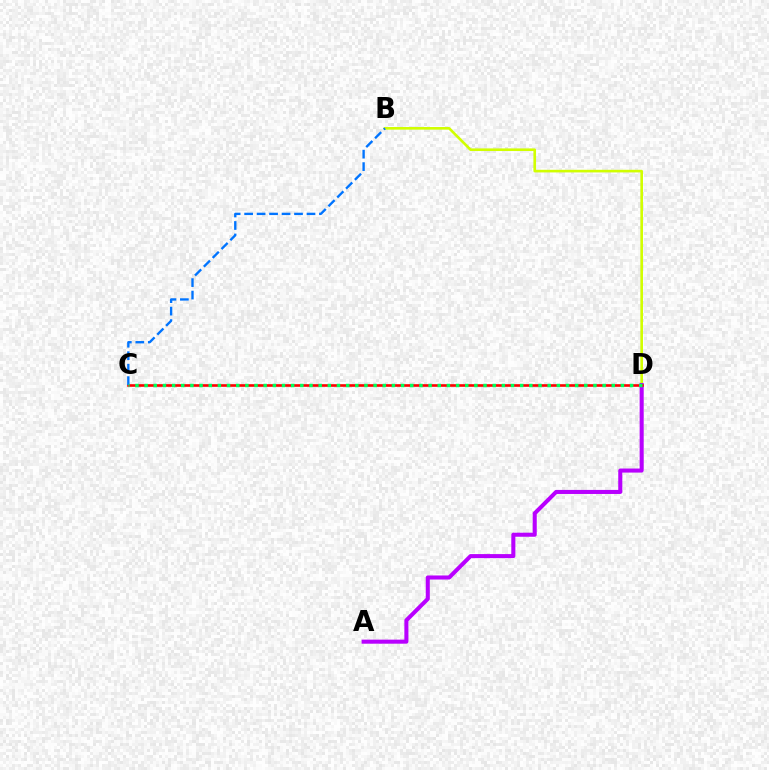{('B', 'D'): [{'color': '#d1ff00', 'line_style': 'solid', 'thickness': 1.9}], ('A', 'D'): [{'color': '#b900ff', 'line_style': 'solid', 'thickness': 2.92}], ('C', 'D'): [{'color': '#ff0000', 'line_style': 'solid', 'thickness': 1.89}, {'color': '#00ff5c', 'line_style': 'dotted', 'thickness': 2.49}], ('B', 'C'): [{'color': '#0074ff', 'line_style': 'dashed', 'thickness': 1.69}]}